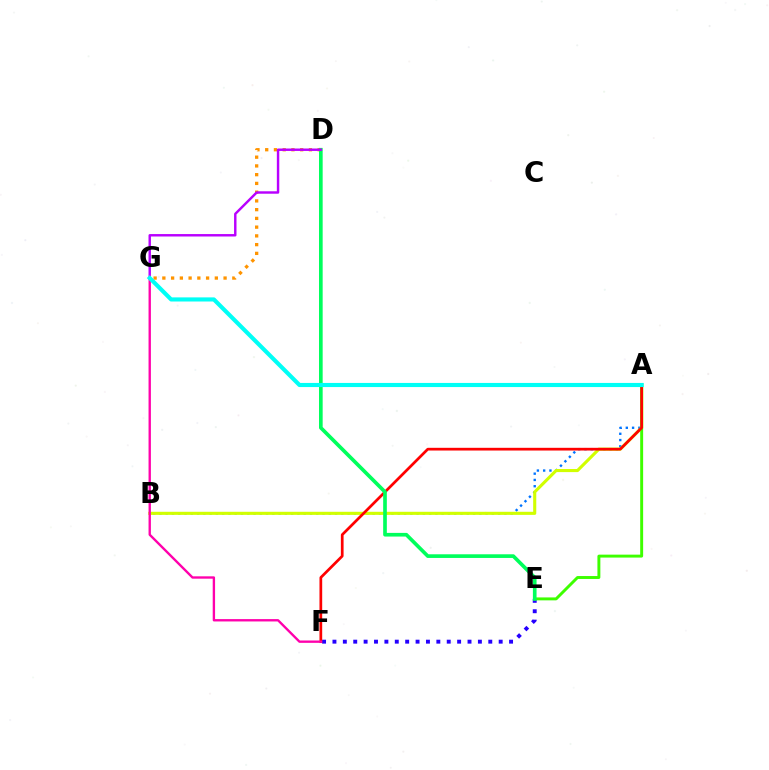{('E', 'F'): [{'color': '#2500ff', 'line_style': 'dotted', 'thickness': 2.82}], ('A', 'B'): [{'color': '#0074ff', 'line_style': 'dotted', 'thickness': 1.7}, {'color': '#d1ff00', 'line_style': 'solid', 'thickness': 2.23}], ('D', 'G'): [{'color': '#ff9400', 'line_style': 'dotted', 'thickness': 2.38}, {'color': '#b900ff', 'line_style': 'solid', 'thickness': 1.76}], ('A', 'E'): [{'color': '#3dff00', 'line_style': 'solid', 'thickness': 2.11}], ('A', 'F'): [{'color': '#ff0000', 'line_style': 'solid', 'thickness': 1.96}], ('F', 'G'): [{'color': '#ff00ac', 'line_style': 'solid', 'thickness': 1.7}], ('D', 'E'): [{'color': '#00ff5c', 'line_style': 'solid', 'thickness': 2.64}], ('A', 'G'): [{'color': '#00fff6', 'line_style': 'solid', 'thickness': 2.97}]}